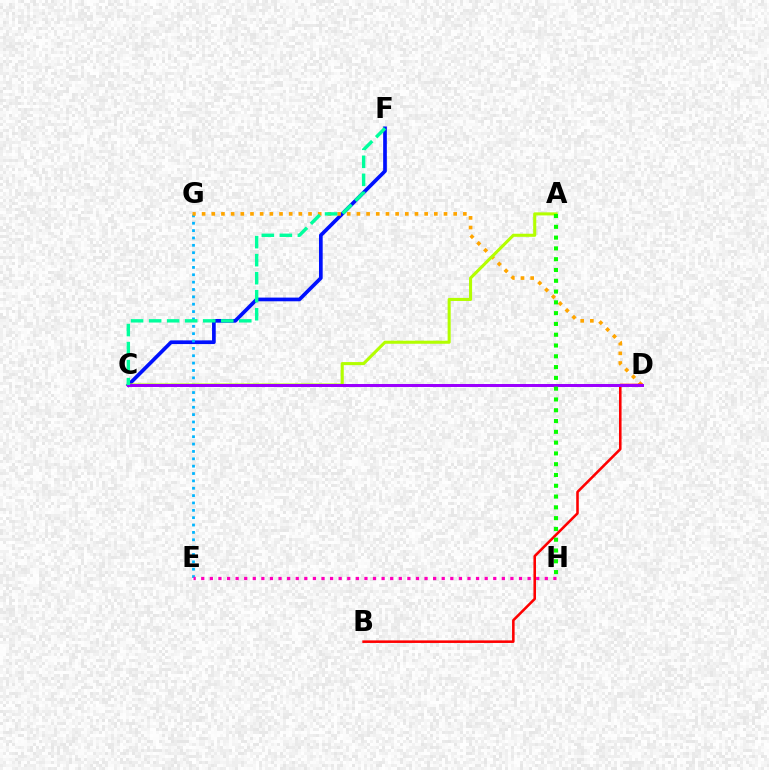{('C', 'F'): [{'color': '#0010ff', 'line_style': 'solid', 'thickness': 2.66}, {'color': '#00ff9d', 'line_style': 'dashed', 'thickness': 2.45}], ('E', 'G'): [{'color': '#00b5ff', 'line_style': 'dotted', 'thickness': 2.0}], ('D', 'G'): [{'color': '#ffa500', 'line_style': 'dotted', 'thickness': 2.63}], ('B', 'D'): [{'color': '#ff0000', 'line_style': 'solid', 'thickness': 1.85}], ('A', 'C'): [{'color': '#b3ff00', 'line_style': 'solid', 'thickness': 2.21}], ('C', 'D'): [{'color': '#9b00ff', 'line_style': 'solid', 'thickness': 2.15}], ('E', 'H'): [{'color': '#ff00bd', 'line_style': 'dotted', 'thickness': 2.33}], ('A', 'H'): [{'color': '#08ff00', 'line_style': 'dotted', 'thickness': 2.93}]}